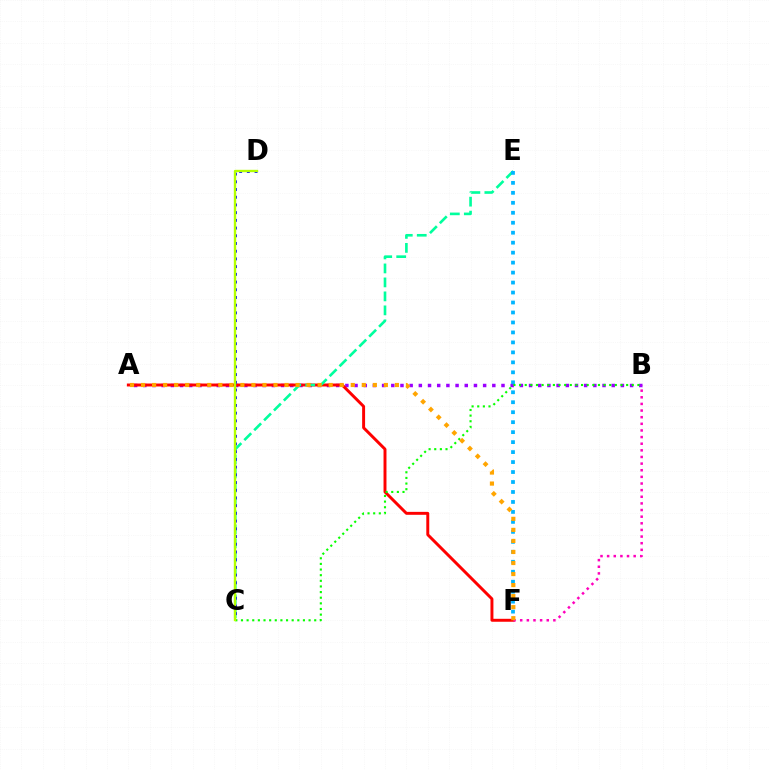{('A', 'B'): [{'color': '#9b00ff', 'line_style': 'dotted', 'thickness': 2.5}], ('A', 'F'): [{'color': '#ff0000', 'line_style': 'solid', 'thickness': 2.12}, {'color': '#ffa500', 'line_style': 'dotted', 'thickness': 3.0}], ('C', 'E'): [{'color': '#00ff9d', 'line_style': 'dashed', 'thickness': 1.9}], ('B', 'F'): [{'color': '#ff00bd', 'line_style': 'dotted', 'thickness': 1.8}], ('E', 'F'): [{'color': '#00b5ff', 'line_style': 'dotted', 'thickness': 2.71}], ('C', 'D'): [{'color': '#0010ff', 'line_style': 'dotted', 'thickness': 2.1}, {'color': '#b3ff00', 'line_style': 'solid', 'thickness': 1.71}], ('B', 'C'): [{'color': '#08ff00', 'line_style': 'dotted', 'thickness': 1.53}]}